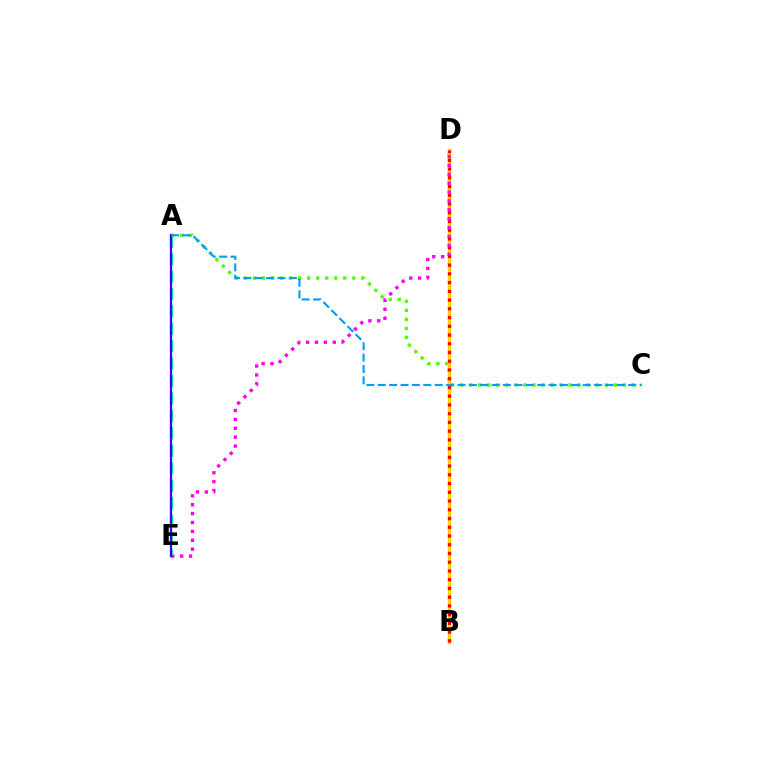{('A', 'C'): [{'color': '#4fff00', 'line_style': 'dotted', 'thickness': 2.45}, {'color': '#009eff', 'line_style': 'dashed', 'thickness': 1.55}], ('B', 'D'): [{'color': '#ffd500', 'line_style': 'solid', 'thickness': 2.48}, {'color': '#ff0000', 'line_style': 'dotted', 'thickness': 2.37}], ('A', 'E'): [{'color': '#00ff86', 'line_style': 'dashed', 'thickness': 2.37}, {'color': '#3700ff', 'line_style': 'solid', 'thickness': 1.6}], ('D', 'E'): [{'color': '#ff00ed', 'line_style': 'dotted', 'thickness': 2.42}]}